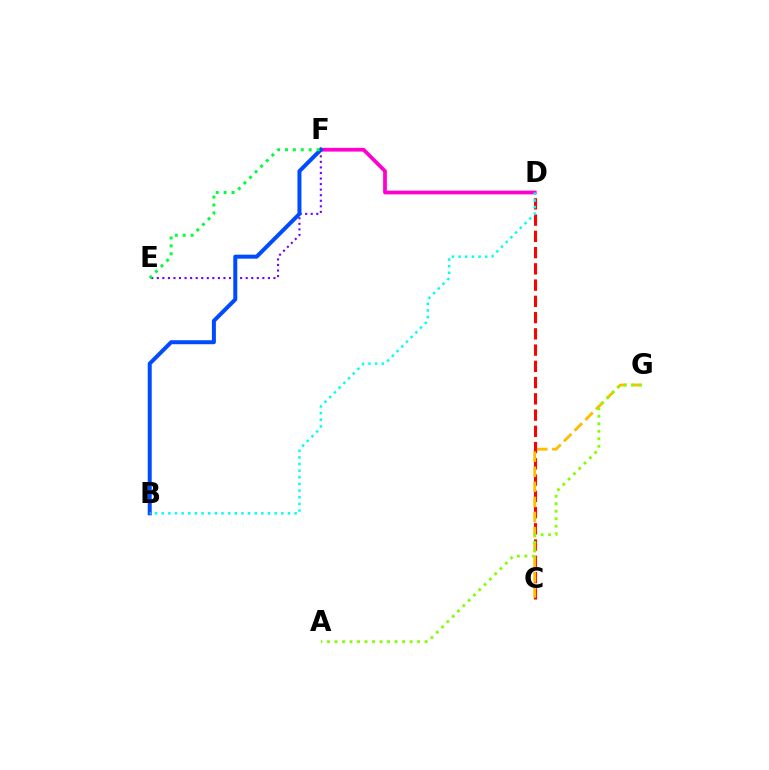{('C', 'D'): [{'color': '#ff0000', 'line_style': 'dashed', 'thickness': 2.21}], ('D', 'F'): [{'color': '#ff00cf', 'line_style': 'solid', 'thickness': 2.69}], ('E', 'F'): [{'color': '#7200ff', 'line_style': 'dotted', 'thickness': 1.51}, {'color': '#00ff39', 'line_style': 'dotted', 'thickness': 2.15}], ('B', 'F'): [{'color': '#004bff', 'line_style': 'solid', 'thickness': 2.88}], ('C', 'G'): [{'color': '#ffbd00', 'line_style': 'dashed', 'thickness': 2.05}], ('B', 'D'): [{'color': '#00fff6', 'line_style': 'dotted', 'thickness': 1.81}], ('A', 'G'): [{'color': '#84ff00', 'line_style': 'dotted', 'thickness': 2.04}]}